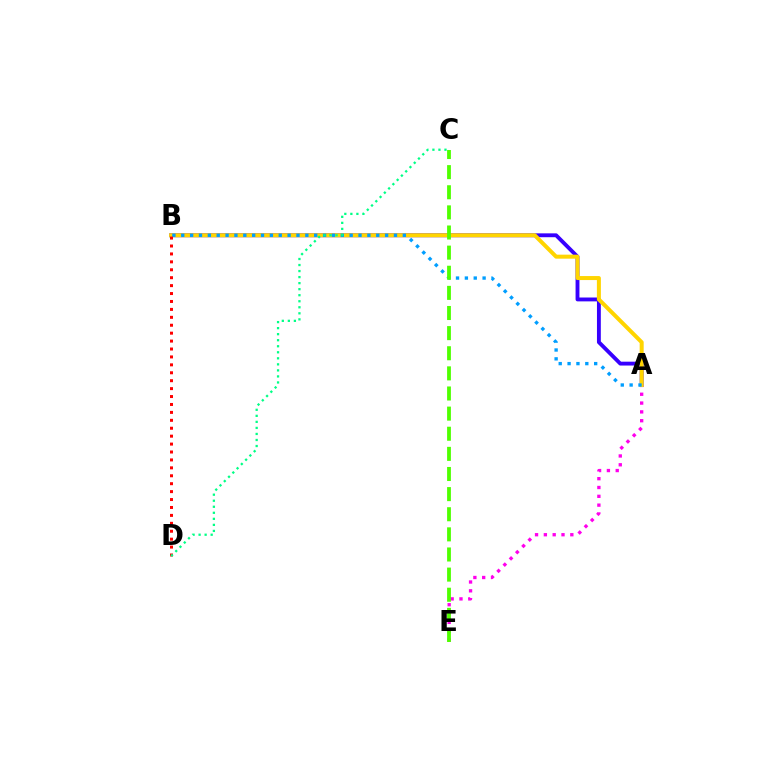{('A', 'B'): [{'color': '#3700ff', 'line_style': 'solid', 'thickness': 2.78}, {'color': '#ffd500', 'line_style': 'solid', 'thickness': 2.89}, {'color': '#009eff', 'line_style': 'dotted', 'thickness': 2.41}], ('A', 'E'): [{'color': '#ff00ed', 'line_style': 'dotted', 'thickness': 2.4}], ('B', 'D'): [{'color': '#ff0000', 'line_style': 'dotted', 'thickness': 2.15}], ('C', 'D'): [{'color': '#00ff86', 'line_style': 'dotted', 'thickness': 1.64}], ('C', 'E'): [{'color': '#4fff00', 'line_style': 'dashed', 'thickness': 2.73}]}